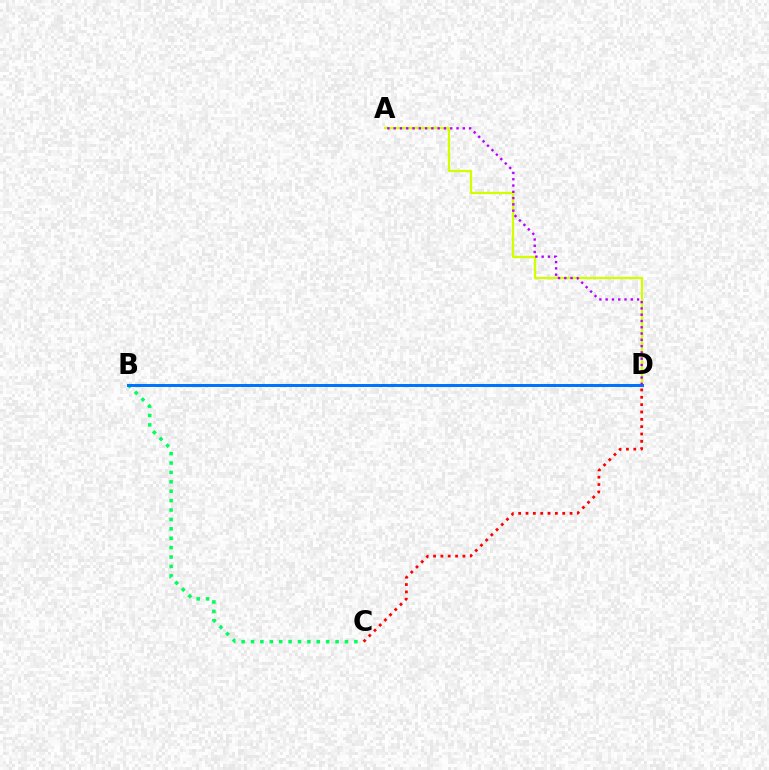{('A', 'D'): [{'color': '#d1ff00', 'line_style': 'solid', 'thickness': 1.65}, {'color': '#b900ff', 'line_style': 'dotted', 'thickness': 1.71}], ('B', 'C'): [{'color': '#00ff5c', 'line_style': 'dotted', 'thickness': 2.55}], ('B', 'D'): [{'color': '#0074ff', 'line_style': 'solid', 'thickness': 2.15}], ('C', 'D'): [{'color': '#ff0000', 'line_style': 'dotted', 'thickness': 2.0}]}